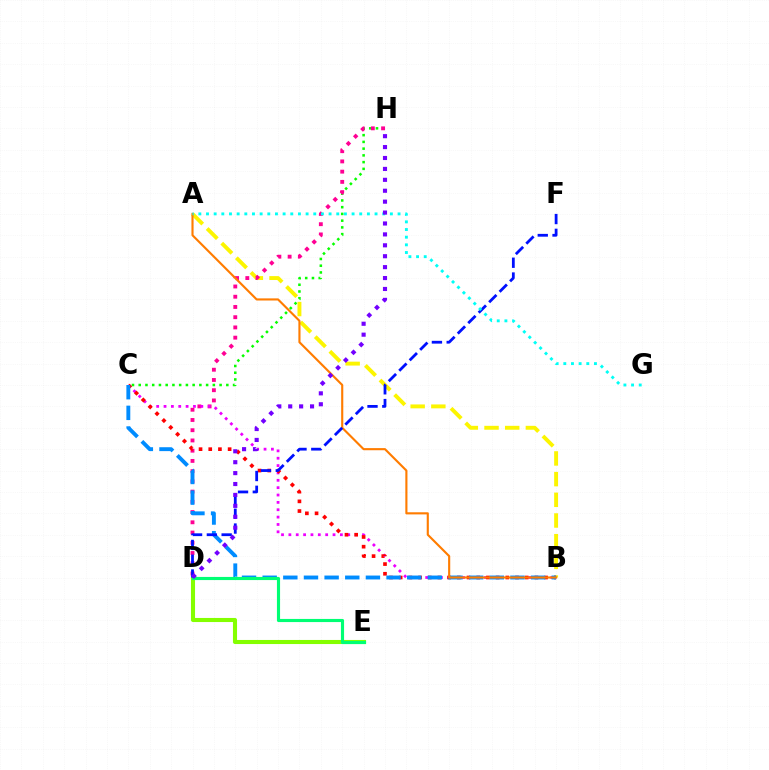{('C', 'H'): [{'color': '#08ff00', 'line_style': 'dotted', 'thickness': 1.83}], ('A', 'B'): [{'color': '#fcf500', 'line_style': 'dashed', 'thickness': 2.81}, {'color': '#ff7c00', 'line_style': 'solid', 'thickness': 1.53}], ('D', 'H'): [{'color': '#ff0094', 'line_style': 'dotted', 'thickness': 2.78}, {'color': '#7200ff', 'line_style': 'dotted', 'thickness': 2.97}], ('B', 'C'): [{'color': '#ee00ff', 'line_style': 'dotted', 'thickness': 2.0}, {'color': '#ff0000', 'line_style': 'dotted', 'thickness': 2.63}, {'color': '#008cff', 'line_style': 'dashed', 'thickness': 2.8}], ('D', 'E'): [{'color': '#84ff00', 'line_style': 'solid', 'thickness': 2.94}, {'color': '#00ff74', 'line_style': 'solid', 'thickness': 2.26}], ('D', 'F'): [{'color': '#0010ff', 'line_style': 'dashed', 'thickness': 2.01}], ('A', 'G'): [{'color': '#00fff6', 'line_style': 'dotted', 'thickness': 2.08}]}